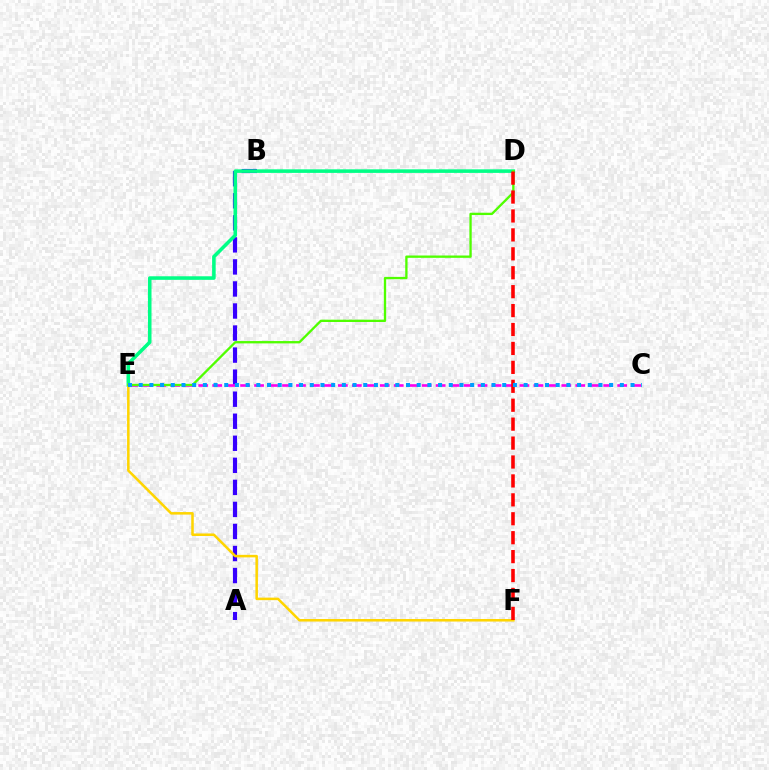{('A', 'B'): [{'color': '#3700ff', 'line_style': 'dashed', 'thickness': 2.99}], ('C', 'E'): [{'color': '#ff00ed', 'line_style': 'dashed', 'thickness': 1.9}, {'color': '#009eff', 'line_style': 'dotted', 'thickness': 2.9}], ('D', 'E'): [{'color': '#00ff86', 'line_style': 'solid', 'thickness': 2.57}, {'color': '#4fff00', 'line_style': 'solid', 'thickness': 1.68}], ('E', 'F'): [{'color': '#ffd500', 'line_style': 'solid', 'thickness': 1.82}], ('D', 'F'): [{'color': '#ff0000', 'line_style': 'dashed', 'thickness': 2.57}]}